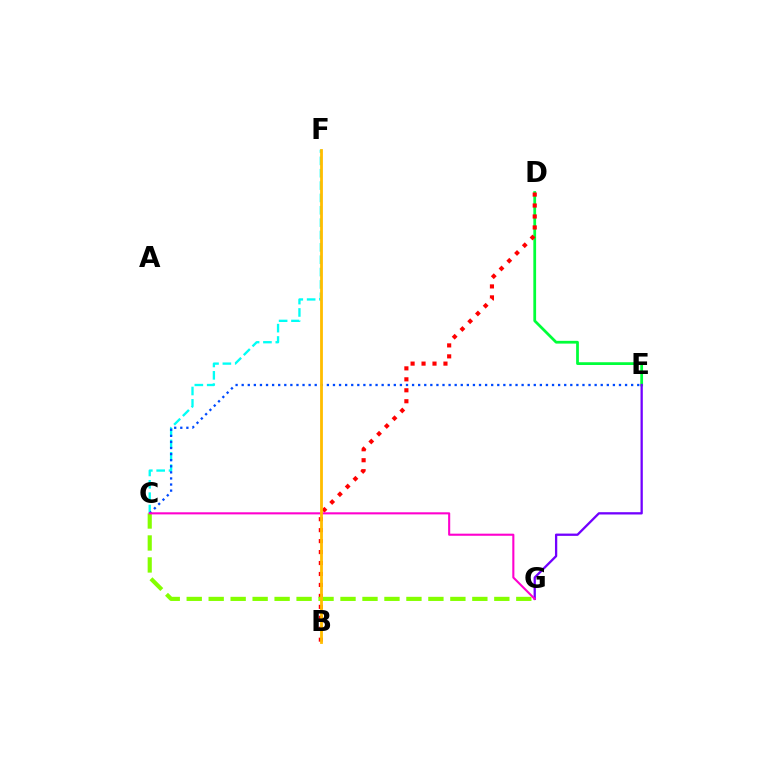{('D', 'E'): [{'color': '#00ff39', 'line_style': 'solid', 'thickness': 1.99}], ('C', 'F'): [{'color': '#00fff6', 'line_style': 'dashed', 'thickness': 1.68}], ('E', 'G'): [{'color': '#7200ff', 'line_style': 'solid', 'thickness': 1.65}], ('B', 'D'): [{'color': '#ff0000', 'line_style': 'dotted', 'thickness': 2.98}], ('C', 'E'): [{'color': '#004bff', 'line_style': 'dotted', 'thickness': 1.65}], ('C', 'G'): [{'color': '#84ff00', 'line_style': 'dashed', 'thickness': 2.98}, {'color': '#ff00cf', 'line_style': 'solid', 'thickness': 1.51}], ('B', 'F'): [{'color': '#ffbd00', 'line_style': 'solid', 'thickness': 2.01}]}